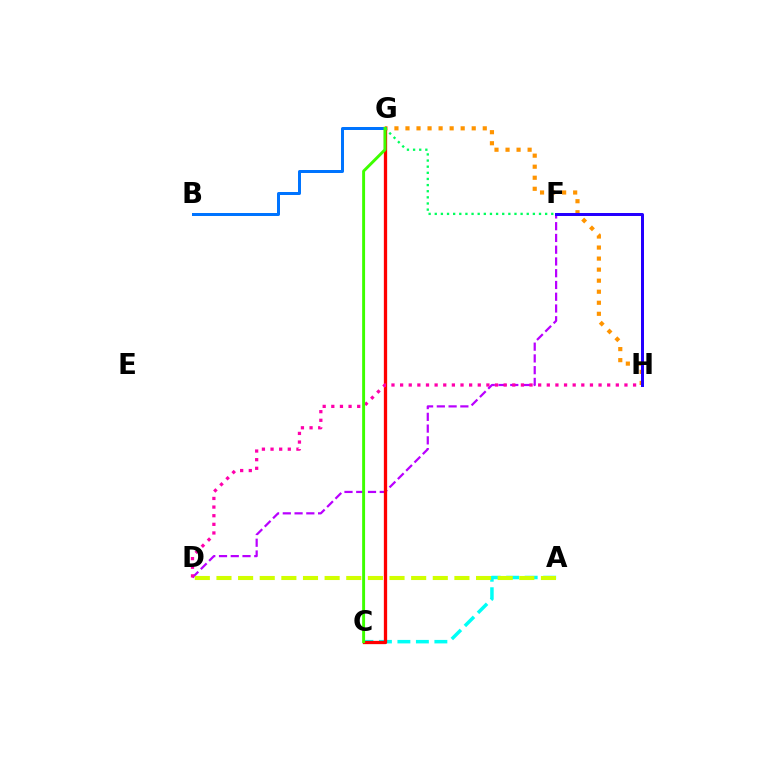{('G', 'H'): [{'color': '#ff9400', 'line_style': 'dotted', 'thickness': 3.0}], ('A', 'C'): [{'color': '#00fff6', 'line_style': 'dashed', 'thickness': 2.51}], ('D', 'F'): [{'color': '#b900ff', 'line_style': 'dashed', 'thickness': 1.6}], ('A', 'D'): [{'color': '#d1ff00', 'line_style': 'dashed', 'thickness': 2.94}], ('C', 'G'): [{'color': '#ff0000', 'line_style': 'solid', 'thickness': 2.37}, {'color': '#3dff00', 'line_style': 'solid', 'thickness': 2.1}], ('D', 'H'): [{'color': '#ff00ac', 'line_style': 'dotted', 'thickness': 2.34}], ('B', 'G'): [{'color': '#0074ff', 'line_style': 'solid', 'thickness': 2.16}], ('F', 'G'): [{'color': '#00ff5c', 'line_style': 'dotted', 'thickness': 1.67}], ('F', 'H'): [{'color': '#2500ff', 'line_style': 'solid', 'thickness': 2.16}]}